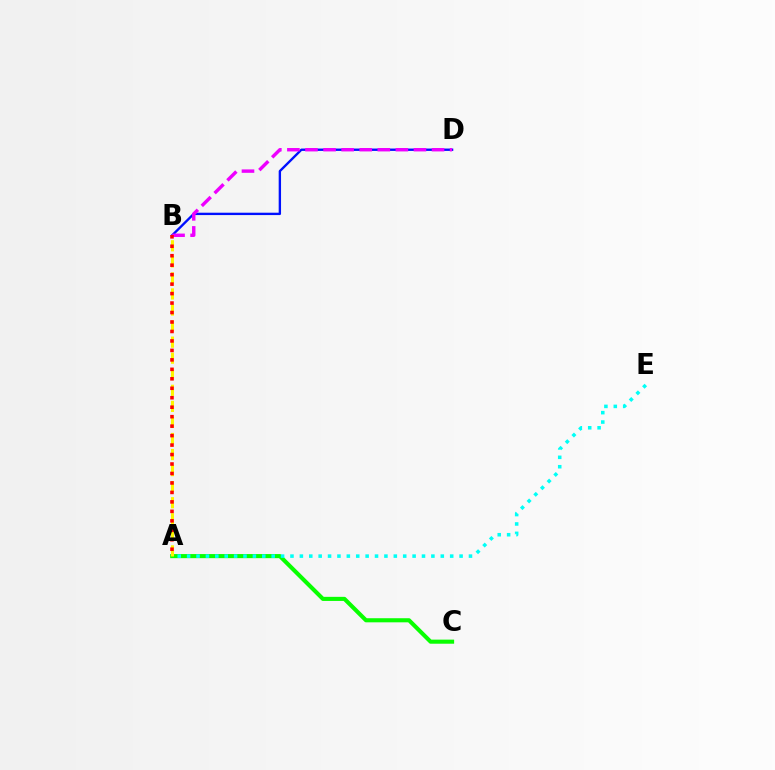{('A', 'C'): [{'color': '#08ff00', 'line_style': 'solid', 'thickness': 2.95}], ('B', 'D'): [{'color': '#0010ff', 'line_style': 'solid', 'thickness': 1.7}, {'color': '#ee00ff', 'line_style': 'dashed', 'thickness': 2.46}], ('A', 'B'): [{'color': '#fcf500', 'line_style': 'dashed', 'thickness': 2.18}, {'color': '#ff0000', 'line_style': 'dotted', 'thickness': 2.57}], ('A', 'E'): [{'color': '#00fff6', 'line_style': 'dotted', 'thickness': 2.55}]}